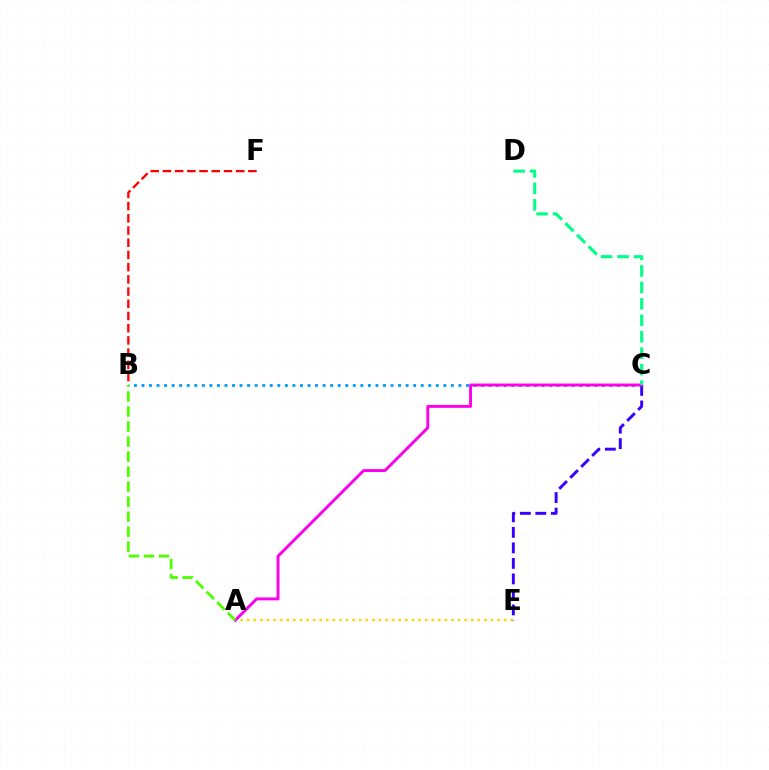{('B', 'C'): [{'color': '#009eff', 'line_style': 'dotted', 'thickness': 2.05}], ('A', 'E'): [{'color': '#ffd500', 'line_style': 'dotted', 'thickness': 1.79}], ('C', 'E'): [{'color': '#3700ff', 'line_style': 'dashed', 'thickness': 2.11}], ('A', 'C'): [{'color': '#ff00ed', 'line_style': 'solid', 'thickness': 2.1}], ('A', 'B'): [{'color': '#4fff00', 'line_style': 'dashed', 'thickness': 2.04}], ('B', 'F'): [{'color': '#ff0000', 'line_style': 'dashed', 'thickness': 1.66}], ('C', 'D'): [{'color': '#00ff86', 'line_style': 'dashed', 'thickness': 2.23}]}